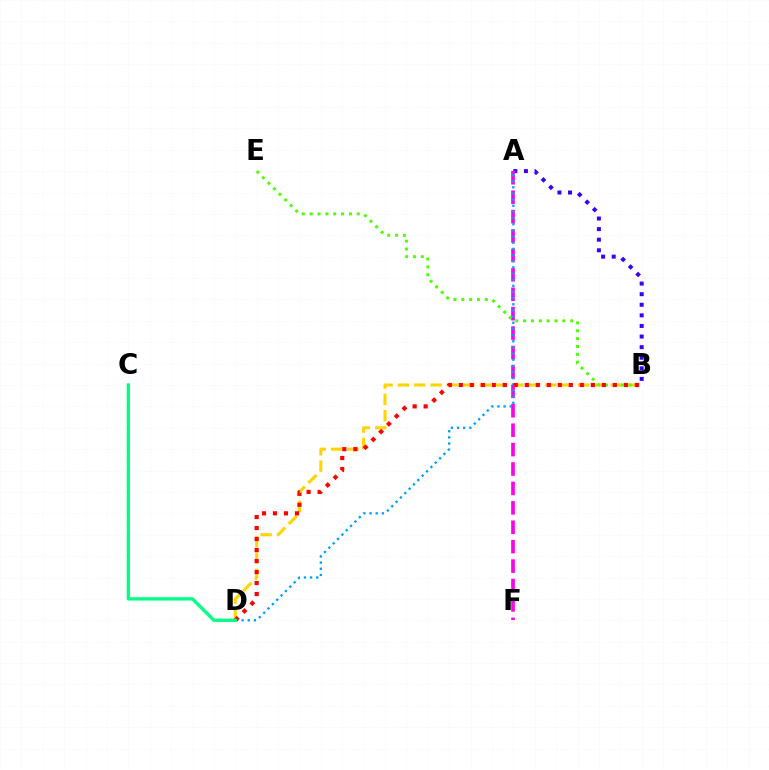{('A', 'B'): [{'color': '#3700ff', 'line_style': 'dotted', 'thickness': 2.88}], ('B', 'D'): [{'color': '#ffd500', 'line_style': 'dashed', 'thickness': 2.22}, {'color': '#ff0000', 'line_style': 'dotted', 'thickness': 2.99}], ('A', 'F'): [{'color': '#ff00ed', 'line_style': 'dashed', 'thickness': 2.64}], ('B', 'E'): [{'color': '#4fff00', 'line_style': 'dotted', 'thickness': 2.13}], ('A', 'D'): [{'color': '#009eff', 'line_style': 'dotted', 'thickness': 1.67}], ('C', 'D'): [{'color': '#00ff86', 'line_style': 'solid', 'thickness': 2.39}]}